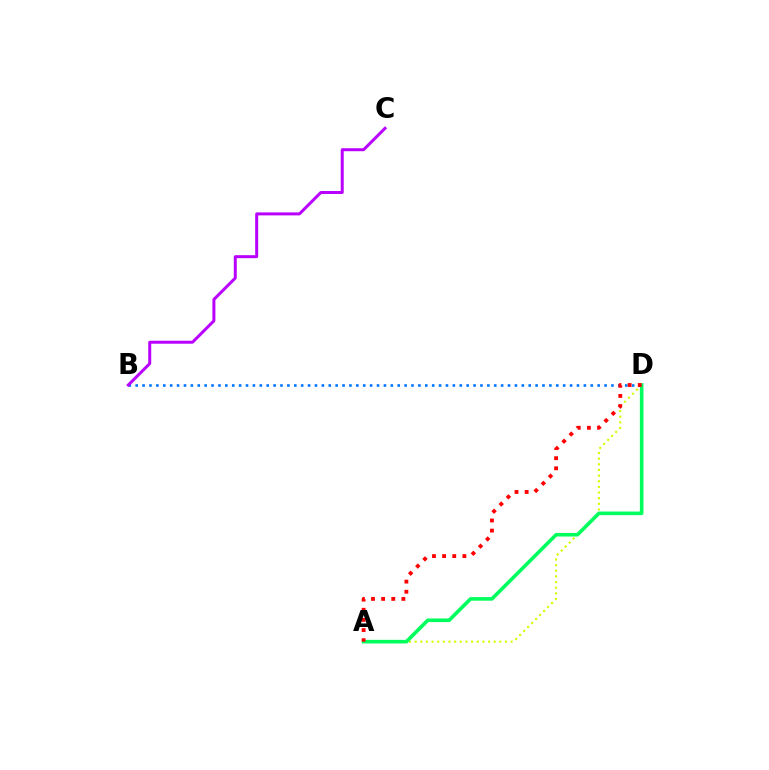{('A', 'D'): [{'color': '#d1ff00', 'line_style': 'dotted', 'thickness': 1.53}, {'color': '#00ff5c', 'line_style': 'solid', 'thickness': 2.59}, {'color': '#ff0000', 'line_style': 'dotted', 'thickness': 2.75}], ('B', 'D'): [{'color': '#0074ff', 'line_style': 'dotted', 'thickness': 1.87}], ('B', 'C'): [{'color': '#b900ff', 'line_style': 'solid', 'thickness': 2.15}]}